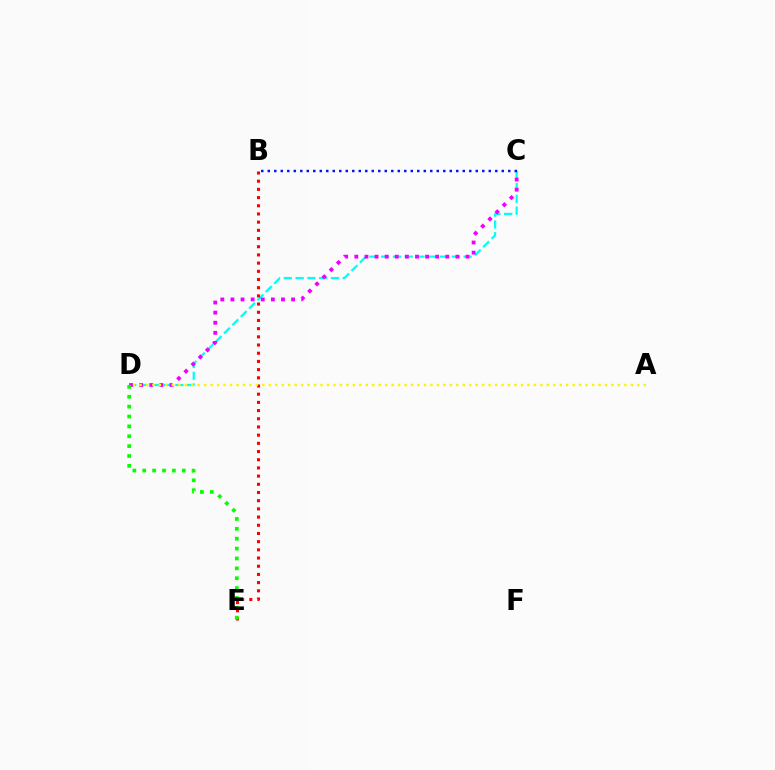{('C', 'D'): [{'color': '#00fff6', 'line_style': 'dashed', 'thickness': 1.6}, {'color': '#ee00ff', 'line_style': 'dotted', 'thickness': 2.75}], ('B', 'E'): [{'color': '#ff0000', 'line_style': 'dotted', 'thickness': 2.23}], ('D', 'E'): [{'color': '#08ff00', 'line_style': 'dotted', 'thickness': 2.68}], ('A', 'D'): [{'color': '#fcf500', 'line_style': 'dotted', 'thickness': 1.76}], ('B', 'C'): [{'color': '#0010ff', 'line_style': 'dotted', 'thickness': 1.77}]}